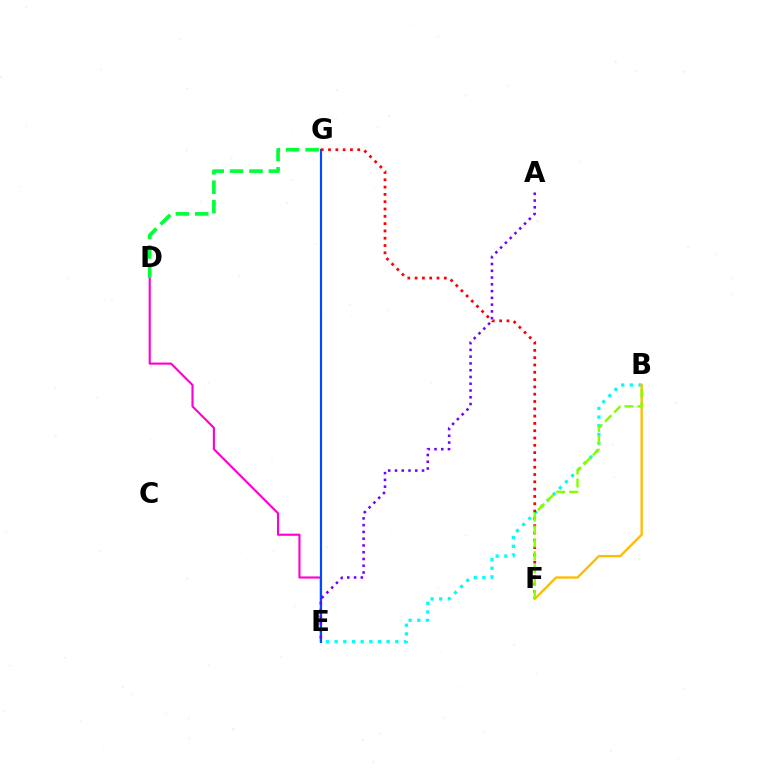{('D', 'E'): [{'color': '#ff00cf', 'line_style': 'solid', 'thickness': 1.53}], ('E', 'G'): [{'color': '#004bff', 'line_style': 'solid', 'thickness': 1.54}], ('B', 'E'): [{'color': '#00fff6', 'line_style': 'dotted', 'thickness': 2.35}], ('F', 'G'): [{'color': '#ff0000', 'line_style': 'dotted', 'thickness': 1.98}], ('B', 'F'): [{'color': '#ffbd00', 'line_style': 'solid', 'thickness': 1.7}, {'color': '#84ff00', 'line_style': 'dashed', 'thickness': 1.75}], ('D', 'G'): [{'color': '#00ff39', 'line_style': 'dashed', 'thickness': 2.63}], ('A', 'E'): [{'color': '#7200ff', 'line_style': 'dotted', 'thickness': 1.84}]}